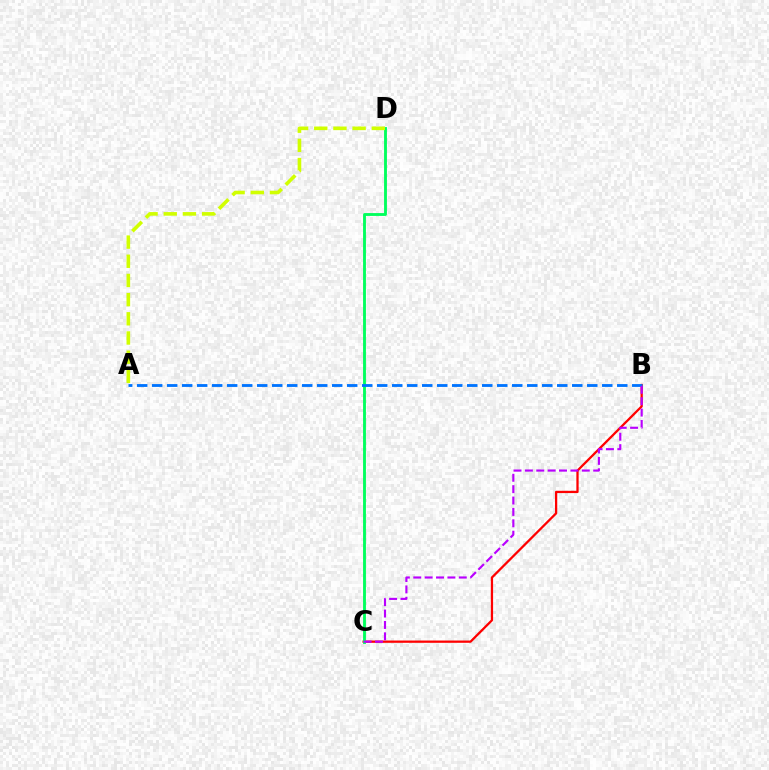{('B', 'C'): [{'color': '#ff0000', 'line_style': 'solid', 'thickness': 1.64}, {'color': '#b900ff', 'line_style': 'dashed', 'thickness': 1.55}], ('C', 'D'): [{'color': '#00ff5c', 'line_style': 'solid', 'thickness': 2.06}], ('A', 'D'): [{'color': '#d1ff00', 'line_style': 'dashed', 'thickness': 2.61}], ('A', 'B'): [{'color': '#0074ff', 'line_style': 'dashed', 'thickness': 2.04}]}